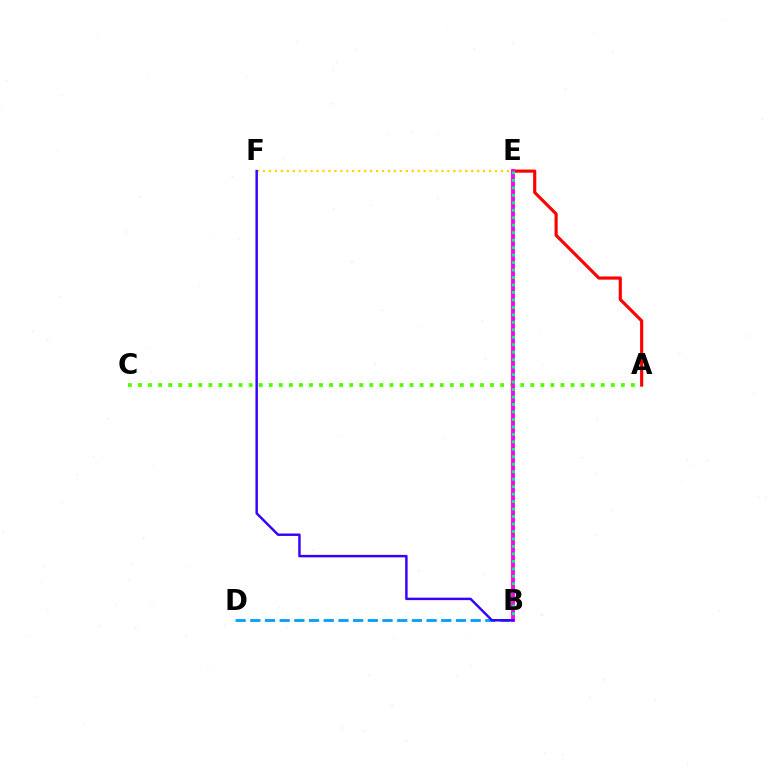{('A', 'C'): [{'color': '#4fff00', 'line_style': 'dotted', 'thickness': 2.73}], ('B', 'D'): [{'color': '#009eff', 'line_style': 'dashed', 'thickness': 2.0}], ('A', 'E'): [{'color': '#ff0000', 'line_style': 'solid', 'thickness': 2.27}], ('E', 'F'): [{'color': '#ffd500', 'line_style': 'dotted', 'thickness': 1.62}], ('B', 'E'): [{'color': '#ff00ed', 'line_style': 'solid', 'thickness': 2.78}, {'color': '#00ff86', 'line_style': 'dotted', 'thickness': 2.03}], ('B', 'F'): [{'color': '#3700ff', 'line_style': 'solid', 'thickness': 1.77}]}